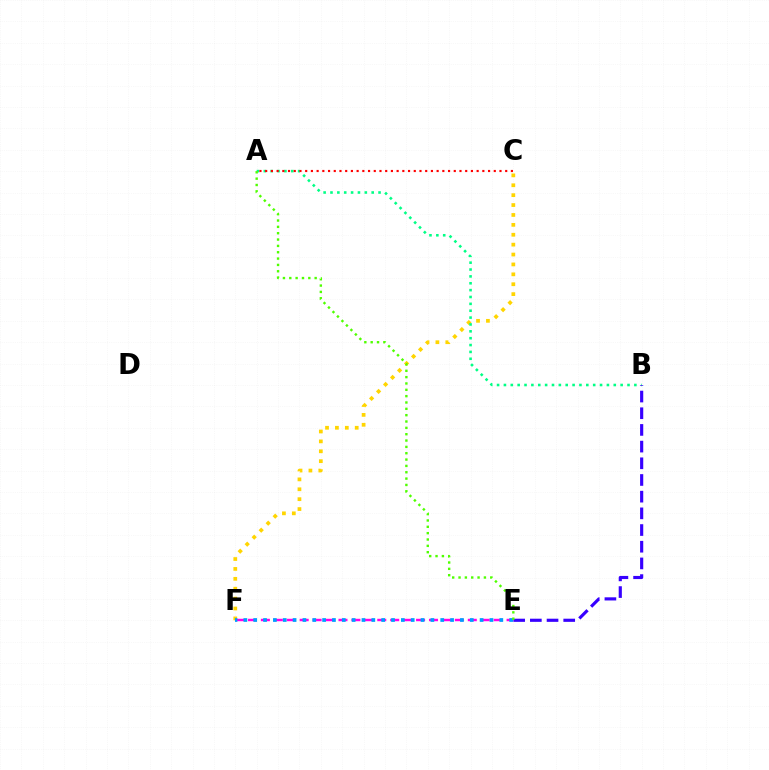{('C', 'F'): [{'color': '#ffd500', 'line_style': 'dotted', 'thickness': 2.69}], ('A', 'B'): [{'color': '#00ff86', 'line_style': 'dotted', 'thickness': 1.87}], ('E', 'F'): [{'color': '#ff00ed', 'line_style': 'dashed', 'thickness': 1.76}, {'color': '#009eff', 'line_style': 'dotted', 'thickness': 2.67}], ('A', 'C'): [{'color': '#ff0000', 'line_style': 'dotted', 'thickness': 1.55}], ('B', 'E'): [{'color': '#3700ff', 'line_style': 'dashed', 'thickness': 2.27}], ('A', 'E'): [{'color': '#4fff00', 'line_style': 'dotted', 'thickness': 1.72}]}